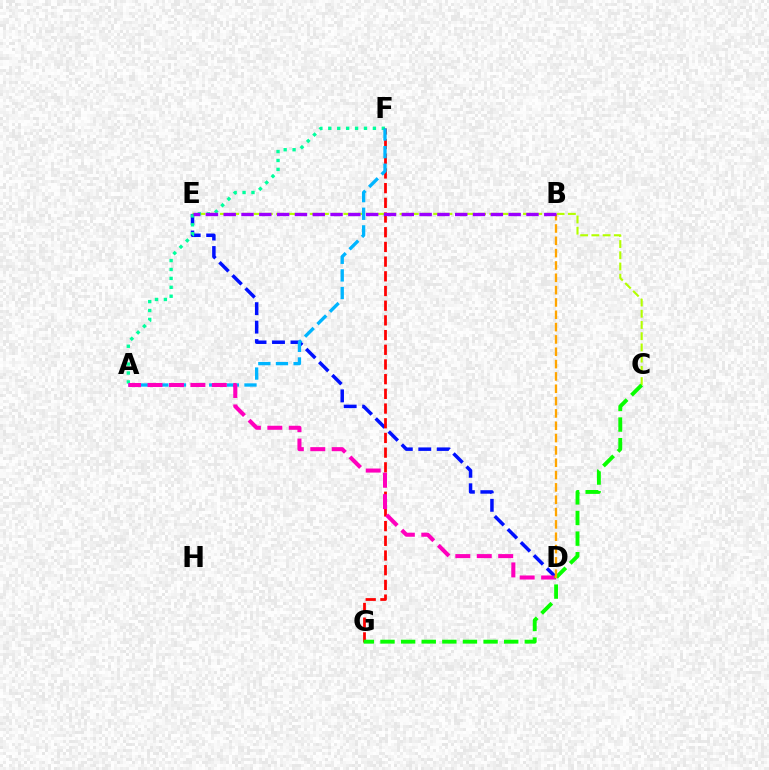{('C', 'E'): [{'color': '#b3ff00', 'line_style': 'dashed', 'thickness': 1.52}], ('D', 'E'): [{'color': '#0010ff', 'line_style': 'dashed', 'thickness': 2.51}], ('A', 'F'): [{'color': '#00ff9d', 'line_style': 'dotted', 'thickness': 2.42}, {'color': '#00b5ff', 'line_style': 'dashed', 'thickness': 2.39}], ('F', 'G'): [{'color': '#ff0000', 'line_style': 'dashed', 'thickness': 2.0}], ('A', 'D'): [{'color': '#ff00bd', 'line_style': 'dashed', 'thickness': 2.91}], ('C', 'G'): [{'color': '#08ff00', 'line_style': 'dashed', 'thickness': 2.8}], ('B', 'D'): [{'color': '#ffa500', 'line_style': 'dashed', 'thickness': 1.67}], ('B', 'E'): [{'color': '#9b00ff', 'line_style': 'dashed', 'thickness': 2.42}]}